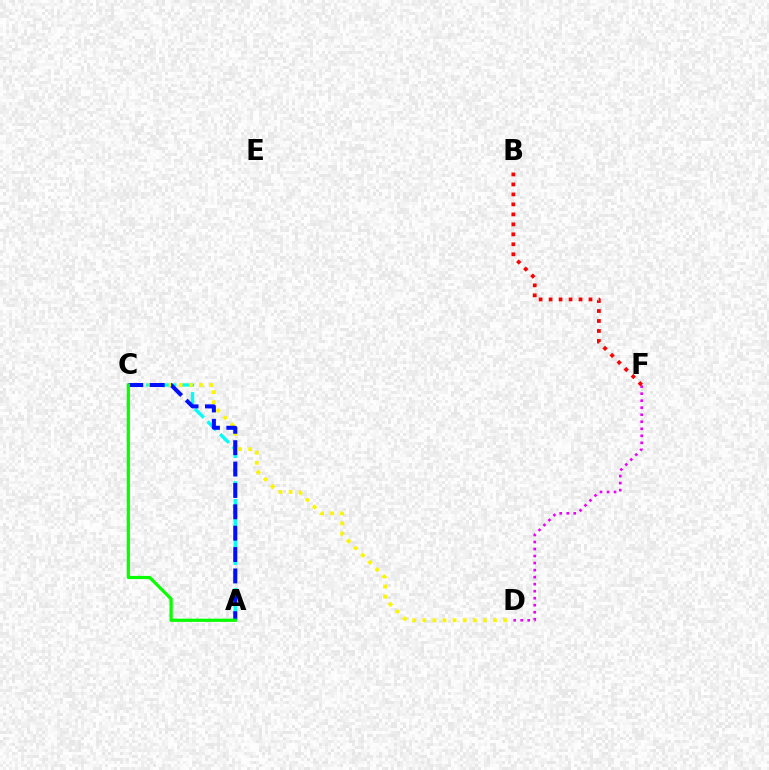{('D', 'F'): [{'color': '#ee00ff', 'line_style': 'dotted', 'thickness': 1.91}], ('A', 'C'): [{'color': '#00fff6', 'line_style': 'dashed', 'thickness': 2.42}, {'color': '#0010ff', 'line_style': 'dashed', 'thickness': 2.9}, {'color': '#08ff00', 'line_style': 'solid', 'thickness': 2.32}], ('B', 'F'): [{'color': '#ff0000', 'line_style': 'dotted', 'thickness': 2.71}], ('C', 'D'): [{'color': '#fcf500', 'line_style': 'dotted', 'thickness': 2.74}]}